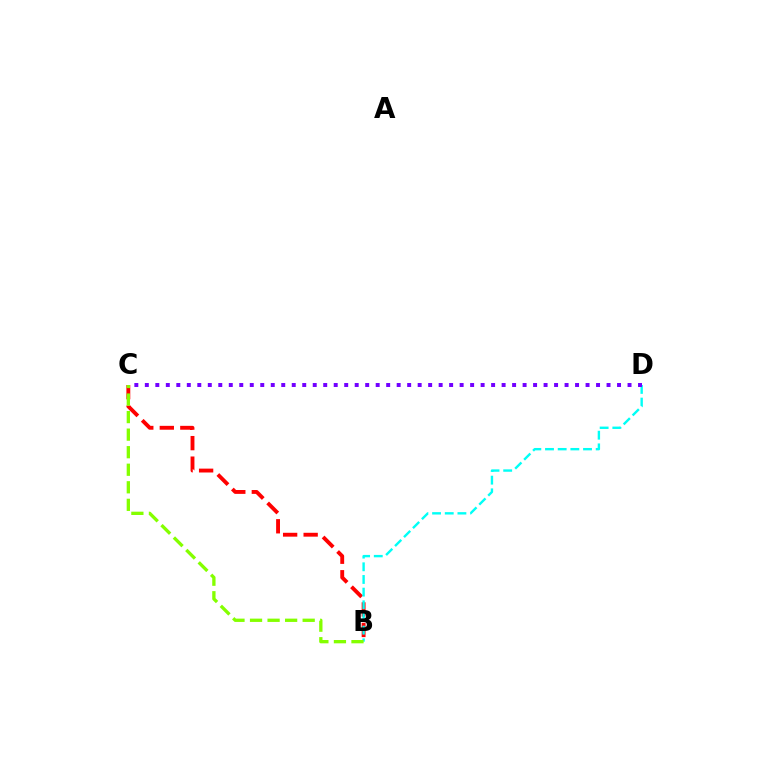{('B', 'C'): [{'color': '#ff0000', 'line_style': 'dashed', 'thickness': 2.79}, {'color': '#84ff00', 'line_style': 'dashed', 'thickness': 2.38}], ('B', 'D'): [{'color': '#00fff6', 'line_style': 'dashed', 'thickness': 1.72}], ('C', 'D'): [{'color': '#7200ff', 'line_style': 'dotted', 'thickness': 2.85}]}